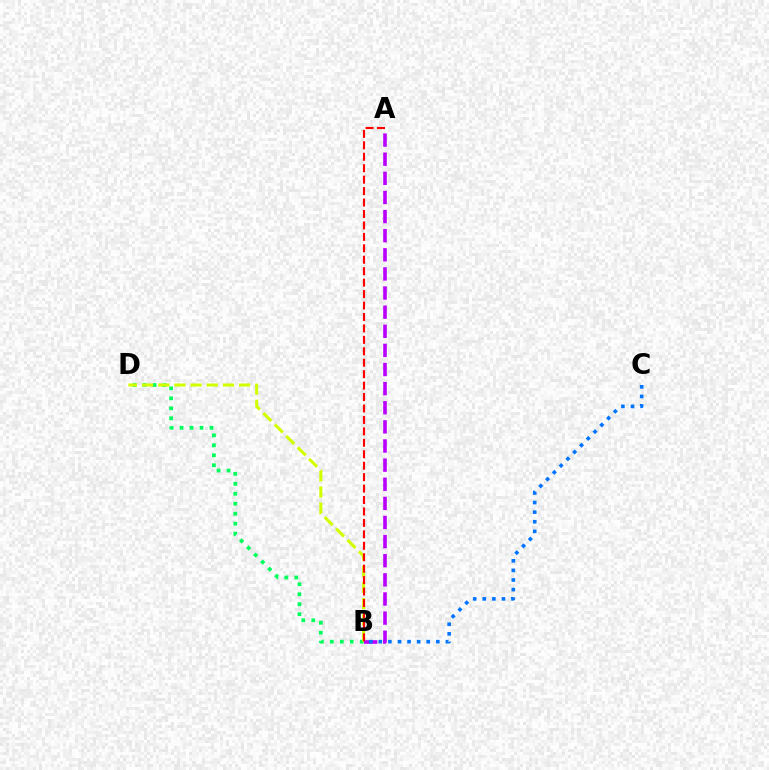{('B', 'D'): [{'color': '#00ff5c', 'line_style': 'dotted', 'thickness': 2.71}, {'color': '#d1ff00', 'line_style': 'dashed', 'thickness': 2.2}], ('A', 'B'): [{'color': '#b900ff', 'line_style': 'dashed', 'thickness': 2.6}, {'color': '#ff0000', 'line_style': 'dashed', 'thickness': 1.55}], ('B', 'C'): [{'color': '#0074ff', 'line_style': 'dotted', 'thickness': 2.61}]}